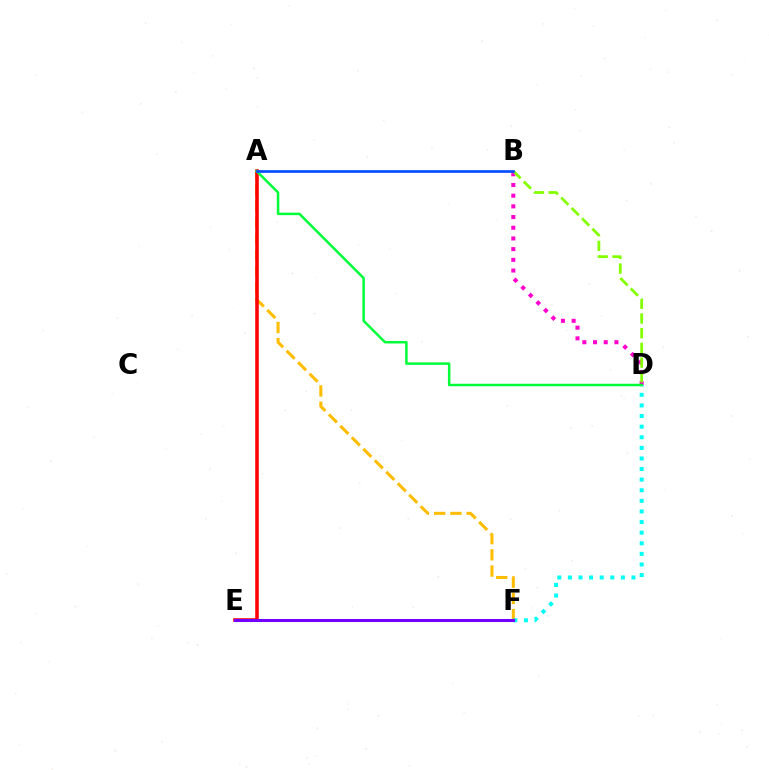{('A', 'F'): [{'color': '#ffbd00', 'line_style': 'dashed', 'thickness': 2.21}], ('A', 'E'): [{'color': '#ff0000', 'line_style': 'solid', 'thickness': 2.57}], ('D', 'F'): [{'color': '#00fff6', 'line_style': 'dotted', 'thickness': 2.88}], ('E', 'F'): [{'color': '#7200ff', 'line_style': 'solid', 'thickness': 2.2}], ('B', 'D'): [{'color': '#ff00cf', 'line_style': 'dotted', 'thickness': 2.91}, {'color': '#84ff00', 'line_style': 'dashed', 'thickness': 2.0}], ('A', 'D'): [{'color': '#00ff39', 'line_style': 'solid', 'thickness': 1.79}], ('A', 'B'): [{'color': '#004bff', 'line_style': 'solid', 'thickness': 1.92}]}